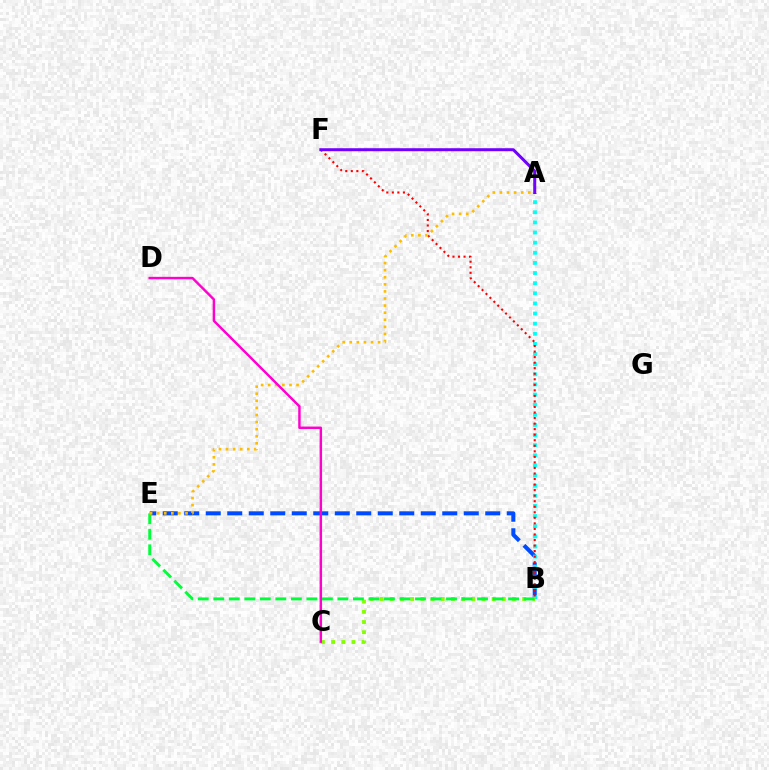{('B', 'E'): [{'color': '#004bff', 'line_style': 'dashed', 'thickness': 2.92}, {'color': '#00ff39', 'line_style': 'dashed', 'thickness': 2.11}], ('A', 'B'): [{'color': '#00fff6', 'line_style': 'dotted', 'thickness': 2.75}], ('B', 'F'): [{'color': '#ff0000', 'line_style': 'dotted', 'thickness': 1.51}], ('A', 'F'): [{'color': '#7200ff', 'line_style': 'solid', 'thickness': 2.17}], ('B', 'C'): [{'color': '#84ff00', 'line_style': 'dotted', 'thickness': 2.76}], ('A', 'E'): [{'color': '#ffbd00', 'line_style': 'dotted', 'thickness': 1.93}], ('C', 'D'): [{'color': '#ff00cf', 'line_style': 'solid', 'thickness': 1.76}]}